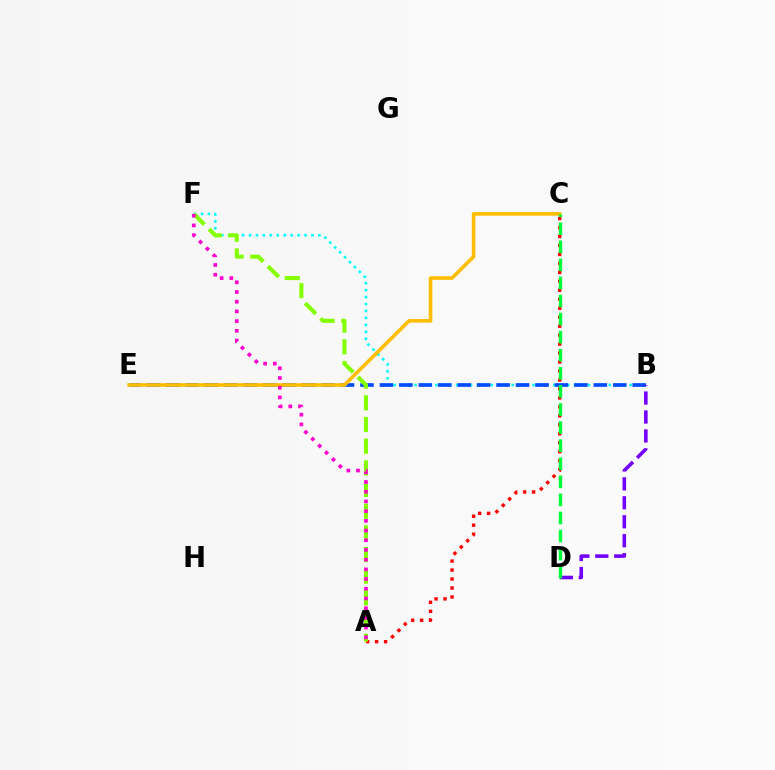{('B', 'F'): [{'color': '#00fff6', 'line_style': 'dotted', 'thickness': 1.89}], ('A', 'C'): [{'color': '#ff0000', 'line_style': 'dotted', 'thickness': 2.44}], ('B', 'E'): [{'color': '#004bff', 'line_style': 'dashed', 'thickness': 2.64}], ('A', 'F'): [{'color': '#84ff00', 'line_style': 'dashed', 'thickness': 2.94}, {'color': '#ff00cf', 'line_style': 'dotted', 'thickness': 2.64}], ('B', 'D'): [{'color': '#7200ff', 'line_style': 'dashed', 'thickness': 2.57}], ('C', 'E'): [{'color': '#ffbd00', 'line_style': 'solid', 'thickness': 2.6}], ('C', 'D'): [{'color': '#00ff39', 'line_style': 'dashed', 'thickness': 2.46}]}